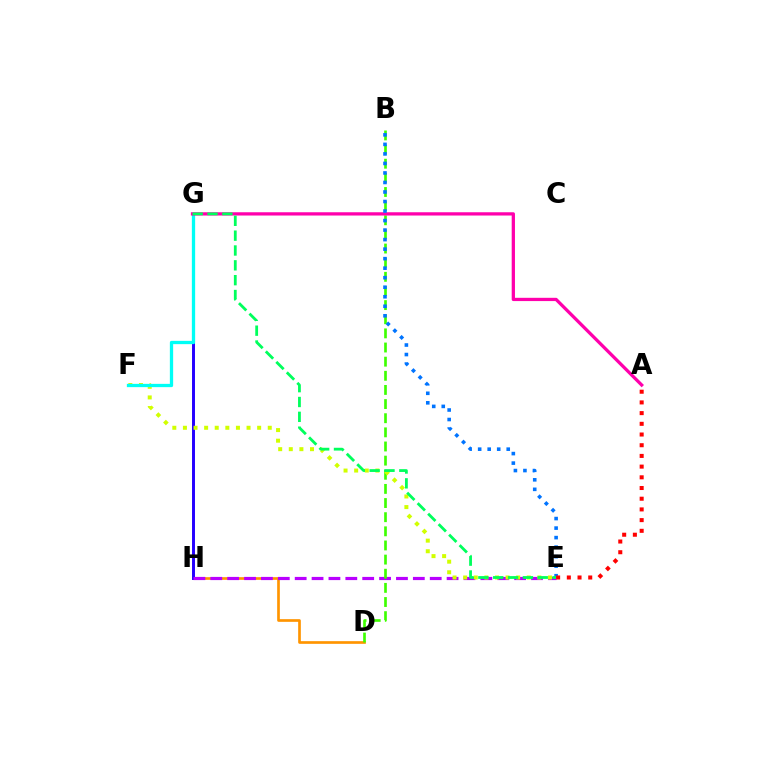{('D', 'H'): [{'color': '#ff9400', 'line_style': 'solid', 'thickness': 1.93}], ('G', 'H'): [{'color': '#2500ff', 'line_style': 'solid', 'thickness': 2.13}], ('E', 'H'): [{'color': '#b900ff', 'line_style': 'dashed', 'thickness': 2.29}], ('B', 'D'): [{'color': '#3dff00', 'line_style': 'dashed', 'thickness': 1.92}], ('E', 'F'): [{'color': '#d1ff00', 'line_style': 'dotted', 'thickness': 2.88}], ('F', 'G'): [{'color': '#00fff6', 'line_style': 'solid', 'thickness': 2.37}], ('A', 'G'): [{'color': '#ff00ac', 'line_style': 'solid', 'thickness': 2.35}], ('B', 'E'): [{'color': '#0074ff', 'line_style': 'dotted', 'thickness': 2.59}], ('E', 'G'): [{'color': '#00ff5c', 'line_style': 'dashed', 'thickness': 2.02}], ('A', 'E'): [{'color': '#ff0000', 'line_style': 'dotted', 'thickness': 2.91}]}